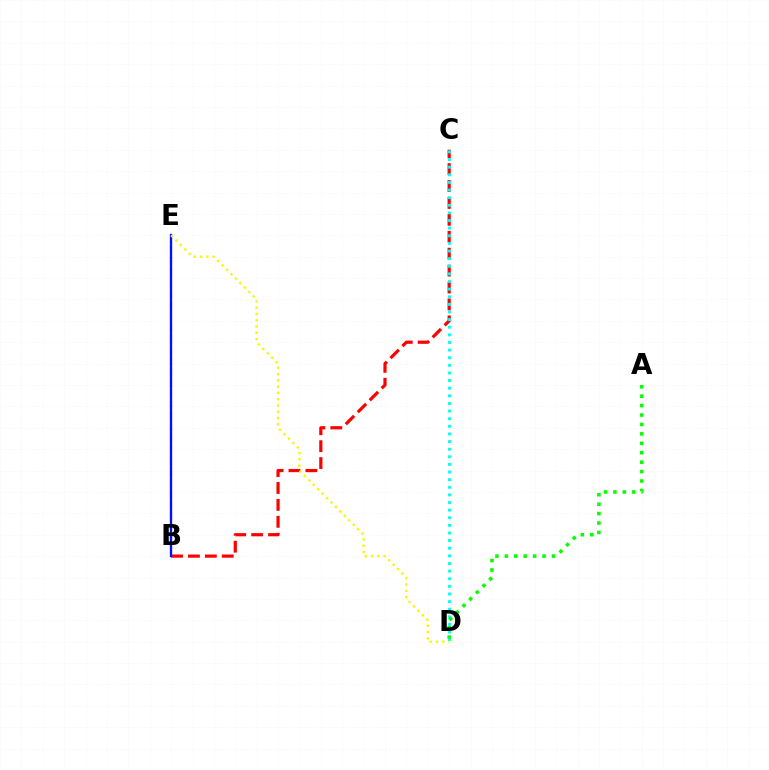{('B', 'E'): [{'color': '#ee00ff', 'line_style': 'dashed', 'thickness': 1.51}, {'color': '#0010ff', 'line_style': 'solid', 'thickness': 1.67}], ('B', 'C'): [{'color': '#ff0000', 'line_style': 'dashed', 'thickness': 2.3}], ('C', 'D'): [{'color': '#00fff6', 'line_style': 'dotted', 'thickness': 2.07}], ('A', 'D'): [{'color': '#08ff00', 'line_style': 'dotted', 'thickness': 2.56}], ('D', 'E'): [{'color': '#fcf500', 'line_style': 'dotted', 'thickness': 1.7}]}